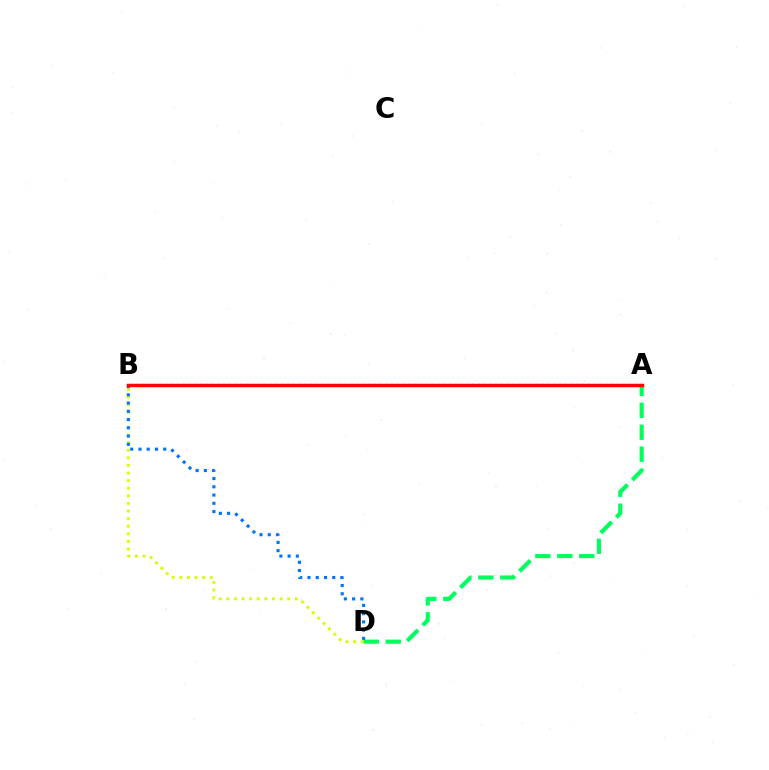{('B', 'D'): [{'color': '#d1ff00', 'line_style': 'dotted', 'thickness': 2.07}, {'color': '#0074ff', 'line_style': 'dotted', 'thickness': 2.24}], ('A', 'D'): [{'color': '#00ff5c', 'line_style': 'dashed', 'thickness': 2.98}], ('A', 'B'): [{'color': '#b900ff', 'line_style': 'dotted', 'thickness': 1.57}, {'color': '#ff0000', 'line_style': 'solid', 'thickness': 2.5}]}